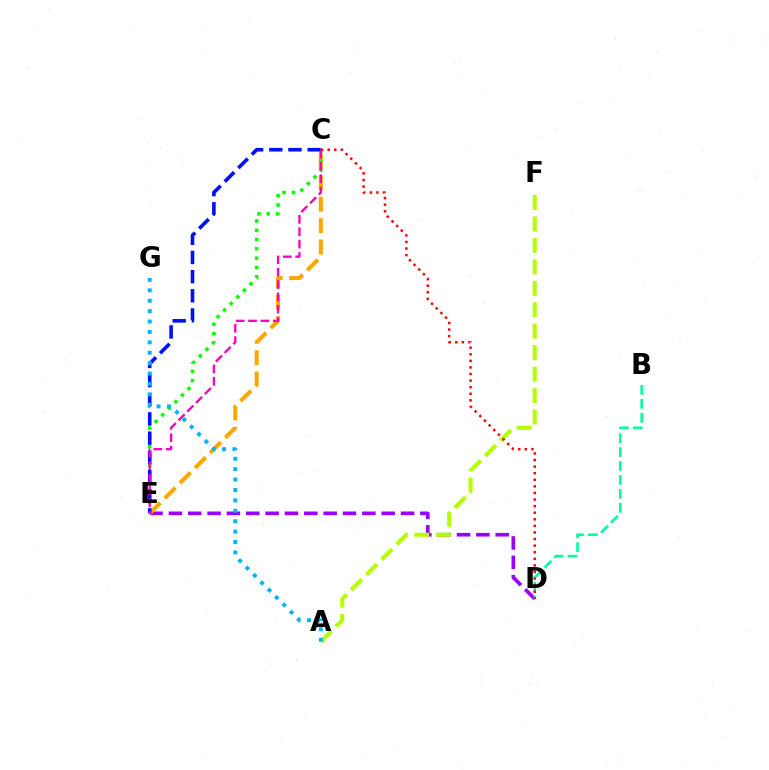{('D', 'E'): [{'color': '#9b00ff', 'line_style': 'dashed', 'thickness': 2.63}], ('A', 'F'): [{'color': '#b3ff00', 'line_style': 'dashed', 'thickness': 2.91}], ('B', 'D'): [{'color': '#00ff9d', 'line_style': 'dashed', 'thickness': 1.89}], ('C', 'E'): [{'color': '#ffa500', 'line_style': 'dashed', 'thickness': 2.91}, {'color': '#08ff00', 'line_style': 'dotted', 'thickness': 2.53}, {'color': '#0010ff', 'line_style': 'dashed', 'thickness': 2.61}, {'color': '#ff00bd', 'line_style': 'dashed', 'thickness': 1.68}], ('C', 'D'): [{'color': '#ff0000', 'line_style': 'dotted', 'thickness': 1.79}], ('A', 'G'): [{'color': '#00b5ff', 'line_style': 'dotted', 'thickness': 2.83}]}